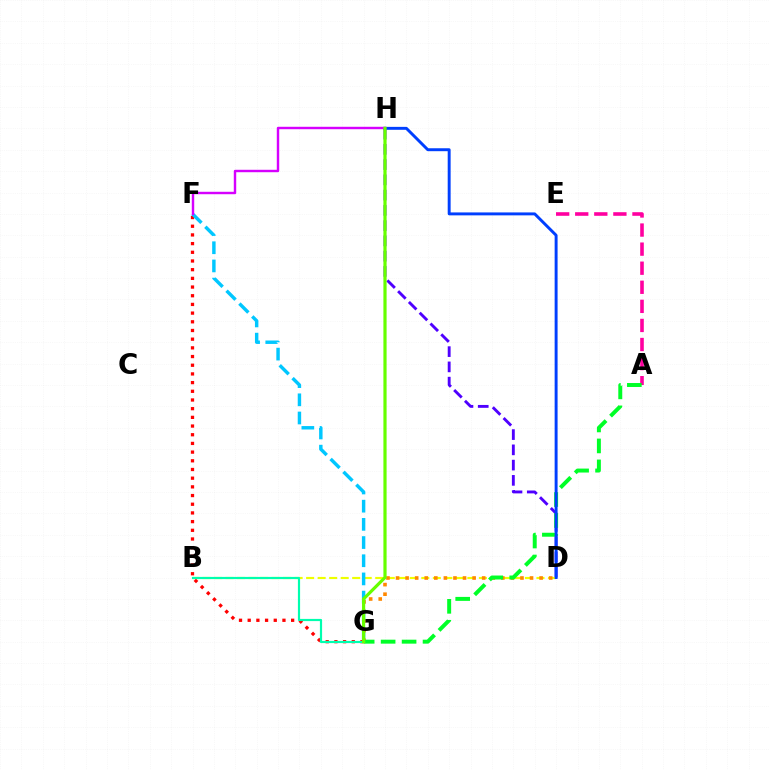{('A', 'E'): [{'color': '#ff00a0', 'line_style': 'dashed', 'thickness': 2.59}], ('D', 'H'): [{'color': '#4f00ff', 'line_style': 'dashed', 'thickness': 2.07}, {'color': '#003fff', 'line_style': 'solid', 'thickness': 2.11}], ('B', 'D'): [{'color': '#eeff00', 'line_style': 'dashed', 'thickness': 1.56}], ('F', 'G'): [{'color': '#ff0000', 'line_style': 'dotted', 'thickness': 2.36}, {'color': '#00c7ff', 'line_style': 'dashed', 'thickness': 2.47}], ('D', 'G'): [{'color': '#ff8800', 'line_style': 'dotted', 'thickness': 2.6}], ('A', 'G'): [{'color': '#00ff27', 'line_style': 'dashed', 'thickness': 2.85}], ('B', 'G'): [{'color': '#00ffaf', 'line_style': 'solid', 'thickness': 1.58}], ('F', 'H'): [{'color': '#d600ff', 'line_style': 'solid', 'thickness': 1.75}], ('G', 'H'): [{'color': '#66ff00', 'line_style': 'solid', 'thickness': 2.3}]}